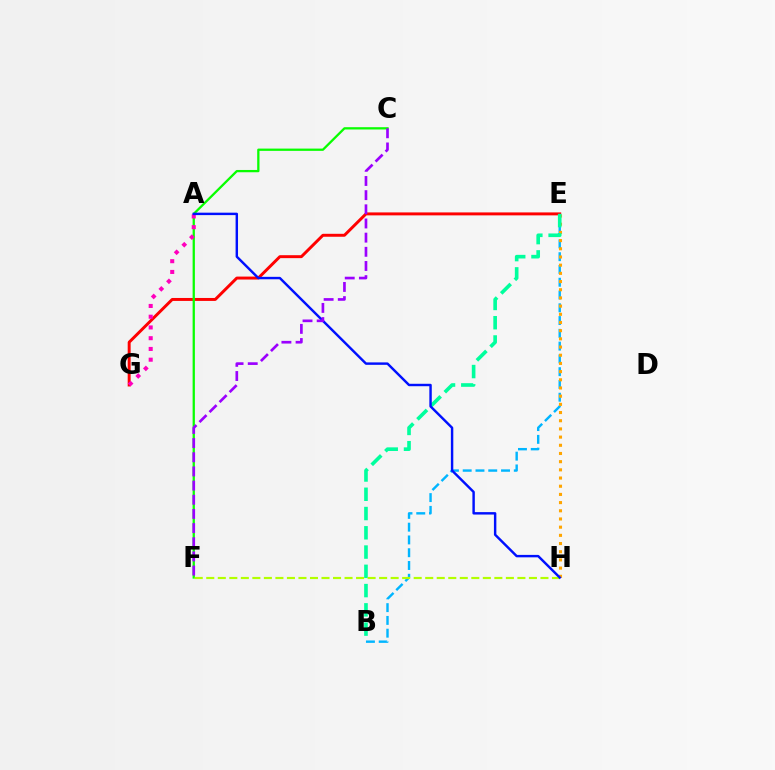{('E', 'G'): [{'color': '#ff0000', 'line_style': 'solid', 'thickness': 2.13}], ('C', 'F'): [{'color': '#08ff00', 'line_style': 'solid', 'thickness': 1.64}, {'color': '#9b00ff', 'line_style': 'dashed', 'thickness': 1.92}], ('A', 'G'): [{'color': '#ff00bd', 'line_style': 'dotted', 'thickness': 2.92}], ('B', 'E'): [{'color': '#00b5ff', 'line_style': 'dashed', 'thickness': 1.74}, {'color': '#00ff9d', 'line_style': 'dashed', 'thickness': 2.62}], ('E', 'H'): [{'color': '#ffa500', 'line_style': 'dotted', 'thickness': 2.22}], ('F', 'H'): [{'color': '#b3ff00', 'line_style': 'dashed', 'thickness': 1.57}], ('A', 'H'): [{'color': '#0010ff', 'line_style': 'solid', 'thickness': 1.75}]}